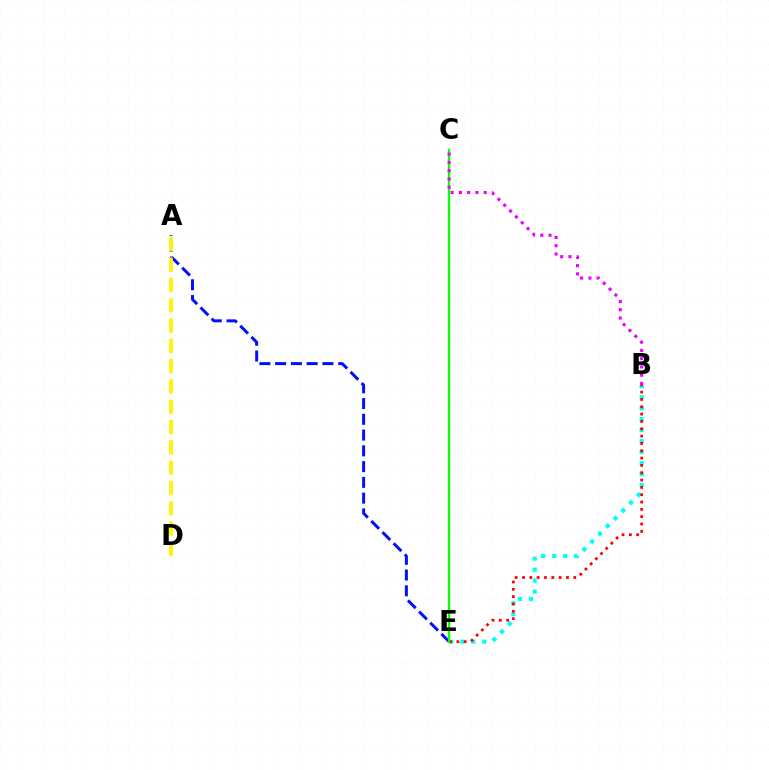{('B', 'E'): [{'color': '#00fff6', 'line_style': 'dotted', 'thickness': 2.99}, {'color': '#ff0000', 'line_style': 'dotted', 'thickness': 1.99}], ('A', 'E'): [{'color': '#0010ff', 'line_style': 'dashed', 'thickness': 2.14}], ('A', 'D'): [{'color': '#fcf500', 'line_style': 'dashed', 'thickness': 2.76}], ('C', 'E'): [{'color': '#08ff00', 'line_style': 'solid', 'thickness': 1.68}], ('B', 'C'): [{'color': '#ee00ff', 'line_style': 'dotted', 'thickness': 2.24}]}